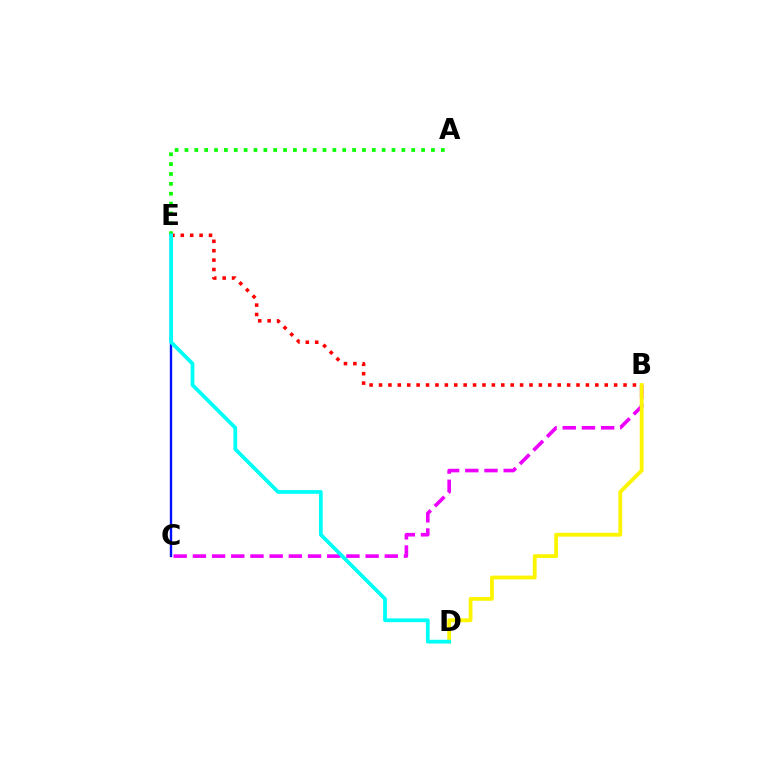{('B', 'E'): [{'color': '#ff0000', 'line_style': 'dotted', 'thickness': 2.56}], ('B', 'C'): [{'color': '#ee00ff', 'line_style': 'dashed', 'thickness': 2.61}], ('B', 'D'): [{'color': '#fcf500', 'line_style': 'solid', 'thickness': 2.73}], ('A', 'E'): [{'color': '#08ff00', 'line_style': 'dotted', 'thickness': 2.68}], ('C', 'E'): [{'color': '#0010ff', 'line_style': 'solid', 'thickness': 1.7}], ('D', 'E'): [{'color': '#00fff6', 'line_style': 'solid', 'thickness': 2.71}]}